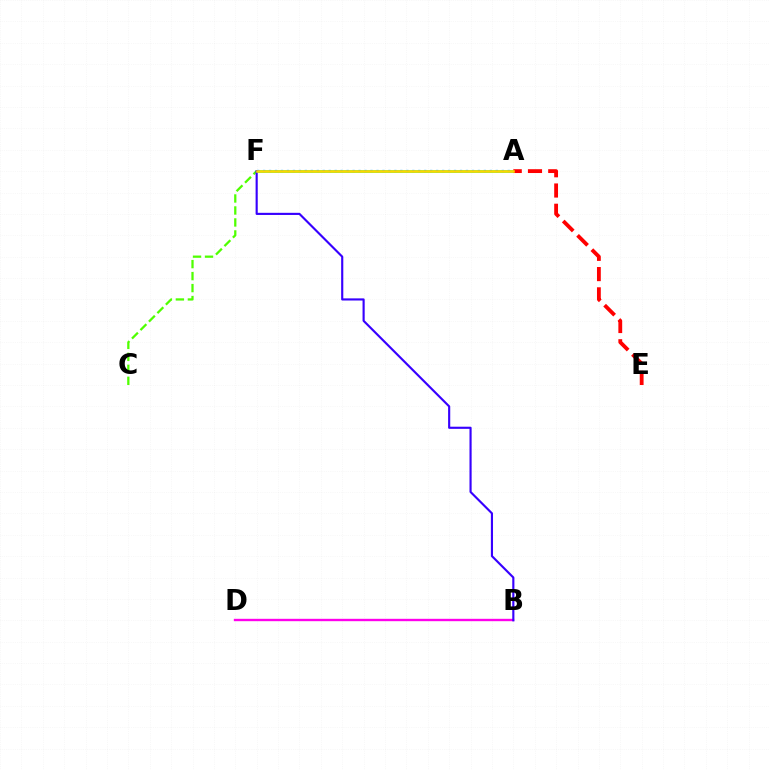{('A', 'F'): [{'color': '#00ff86', 'line_style': 'solid', 'thickness': 1.94}, {'color': '#009eff', 'line_style': 'dotted', 'thickness': 1.62}, {'color': '#ffd500', 'line_style': 'solid', 'thickness': 1.84}], ('C', 'F'): [{'color': '#4fff00', 'line_style': 'dashed', 'thickness': 1.63}], ('B', 'D'): [{'color': '#ff00ed', 'line_style': 'solid', 'thickness': 1.71}], ('A', 'E'): [{'color': '#ff0000', 'line_style': 'dashed', 'thickness': 2.75}], ('B', 'F'): [{'color': '#3700ff', 'line_style': 'solid', 'thickness': 1.54}]}